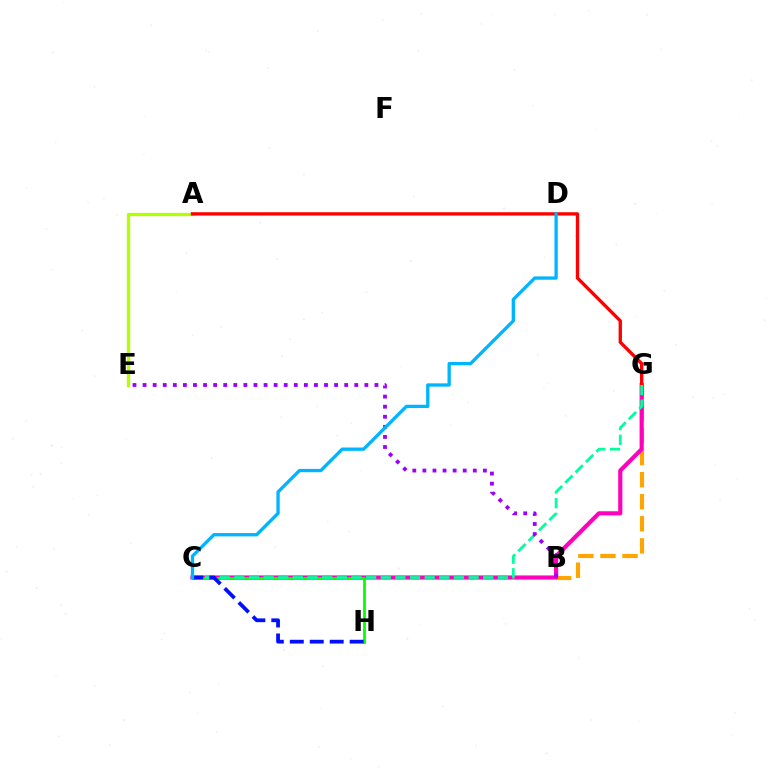{('A', 'E'): [{'color': '#b3ff00', 'line_style': 'solid', 'thickness': 2.37}], ('B', 'G'): [{'color': '#ffa500', 'line_style': 'dashed', 'thickness': 3.0}], ('C', 'G'): [{'color': '#ff00bd', 'line_style': 'solid', 'thickness': 2.98}, {'color': '#00ff9d', 'line_style': 'dashed', 'thickness': 1.99}], ('A', 'G'): [{'color': '#ff0000', 'line_style': 'solid', 'thickness': 2.4}], ('C', 'H'): [{'color': '#08ff00', 'line_style': 'solid', 'thickness': 2.02}, {'color': '#0010ff', 'line_style': 'dashed', 'thickness': 2.71}], ('B', 'E'): [{'color': '#9b00ff', 'line_style': 'dotted', 'thickness': 2.74}], ('C', 'D'): [{'color': '#00b5ff', 'line_style': 'solid', 'thickness': 2.38}]}